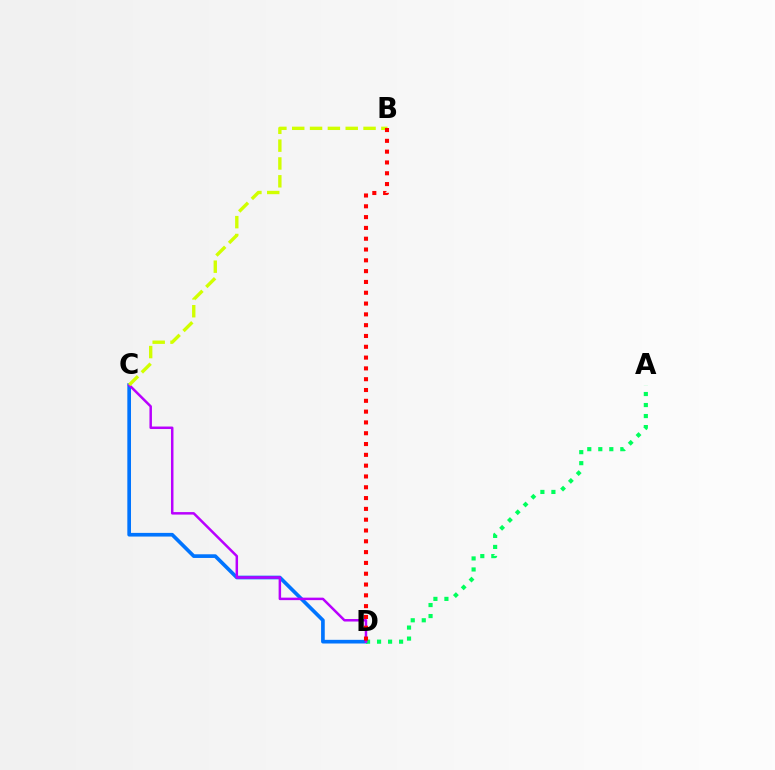{('C', 'D'): [{'color': '#0074ff', 'line_style': 'solid', 'thickness': 2.64}, {'color': '#b900ff', 'line_style': 'solid', 'thickness': 1.79}], ('A', 'D'): [{'color': '#00ff5c', 'line_style': 'dotted', 'thickness': 2.99}], ('B', 'C'): [{'color': '#d1ff00', 'line_style': 'dashed', 'thickness': 2.42}], ('B', 'D'): [{'color': '#ff0000', 'line_style': 'dotted', 'thickness': 2.94}]}